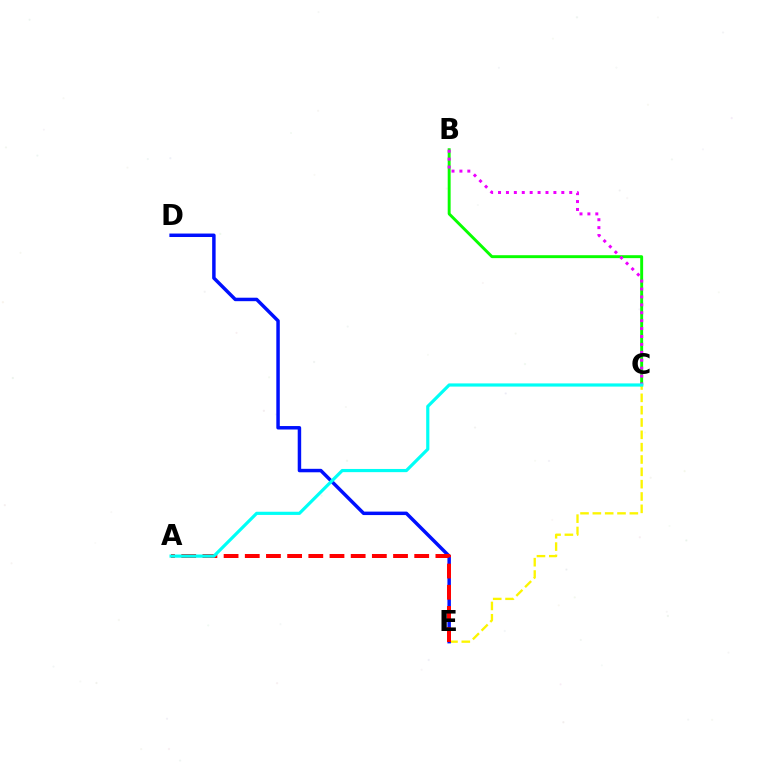{('B', 'C'): [{'color': '#08ff00', 'line_style': 'solid', 'thickness': 2.11}, {'color': '#ee00ff', 'line_style': 'dotted', 'thickness': 2.15}], ('C', 'E'): [{'color': '#fcf500', 'line_style': 'dashed', 'thickness': 1.68}], ('D', 'E'): [{'color': '#0010ff', 'line_style': 'solid', 'thickness': 2.5}], ('A', 'E'): [{'color': '#ff0000', 'line_style': 'dashed', 'thickness': 2.88}], ('A', 'C'): [{'color': '#00fff6', 'line_style': 'solid', 'thickness': 2.29}]}